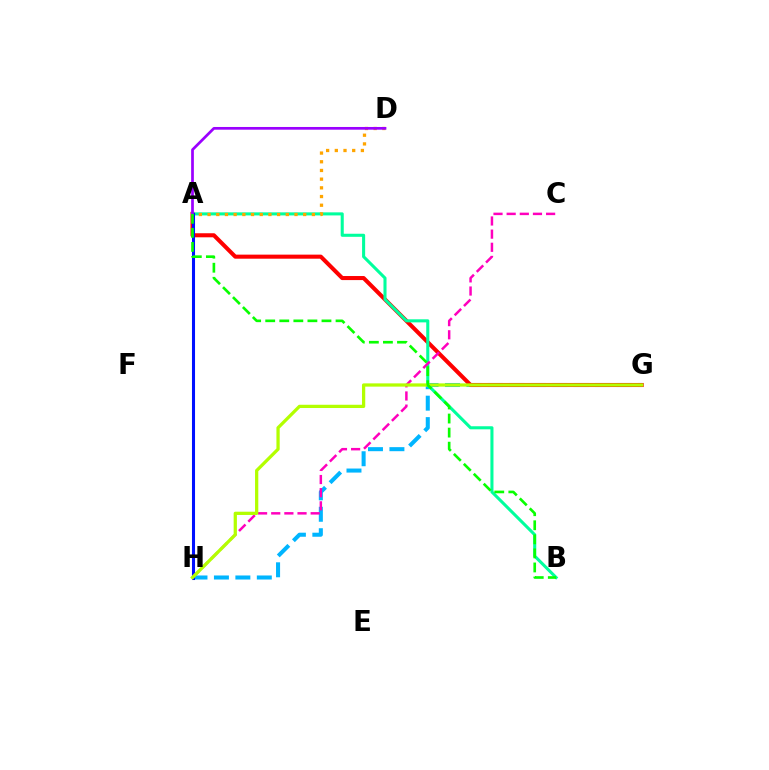{('G', 'H'): [{'color': '#00b5ff', 'line_style': 'dashed', 'thickness': 2.91}, {'color': '#b3ff00', 'line_style': 'solid', 'thickness': 2.34}], ('A', 'G'): [{'color': '#ff0000', 'line_style': 'solid', 'thickness': 2.93}], ('A', 'B'): [{'color': '#00ff9d', 'line_style': 'solid', 'thickness': 2.21}, {'color': '#08ff00', 'line_style': 'dashed', 'thickness': 1.91}], ('A', 'D'): [{'color': '#ffa500', 'line_style': 'dotted', 'thickness': 2.36}, {'color': '#9b00ff', 'line_style': 'solid', 'thickness': 1.96}], ('A', 'H'): [{'color': '#0010ff', 'line_style': 'solid', 'thickness': 2.2}], ('C', 'H'): [{'color': '#ff00bd', 'line_style': 'dashed', 'thickness': 1.79}]}